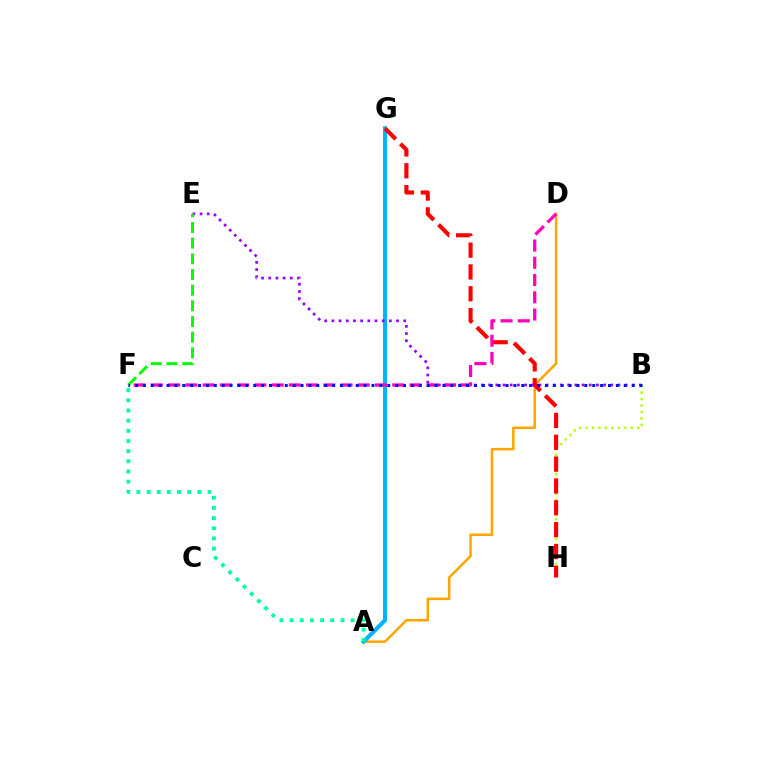{('A', 'D'): [{'color': '#ffa500', 'line_style': 'solid', 'thickness': 1.81}], ('A', 'G'): [{'color': '#00b5ff', 'line_style': 'solid', 'thickness': 2.95}], ('B', 'H'): [{'color': '#b3ff00', 'line_style': 'dotted', 'thickness': 1.75}], ('G', 'H'): [{'color': '#ff0000', 'line_style': 'dashed', 'thickness': 2.97}], ('B', 'E'): [{'color': '#9b00ff', 'line_style': 'dotted', 'thickness': 1.95}], ('D', 'F'): [{'color': '#ff00bd', 'line_style': 'dashed', 'thickness': 2.34}], ('E', 'F'): [{'color': '#08ff00', 'line_style': 'dashed', 'thickness': 2.13}], ('B', 'F'): [{'color': '#0010ff', 'line_style': 'dotted', 'thickness': 2.14}], ('A', 'F'): [{'color': '#00ff9d', 'line_style': 'dotted', 'thickness': 2.76}]}